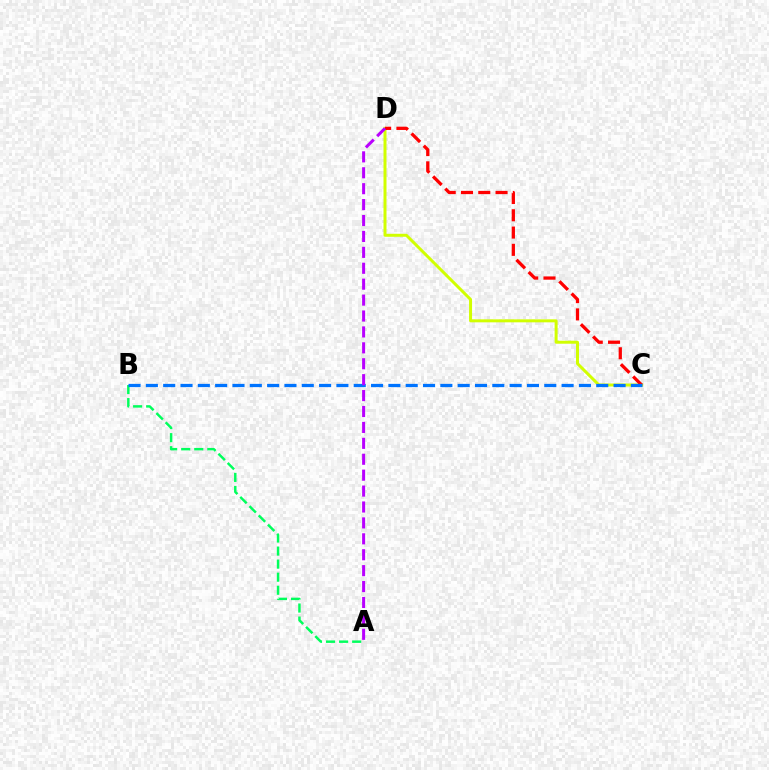{('C', 'D'): [{'color': '#d1ff00', 'line_style': 'solid', 'thickness': 2.15}, {'color': '#ff0000', 'line_style': 'dashed', 'thickness': 2.35}], ('A', 'B'): [{'color': '#00ff5c', 'line_style': 'dashed', 'thickness': 1.77}], ('B', 'C'): [{'color': '#0074ff', 'line_style': 'dashed', 'thickness': 2.35}], ('A', 'D'): [{'color': '#b900ff', 'line_style': 'dashed', 'thickness': 2.16}]}